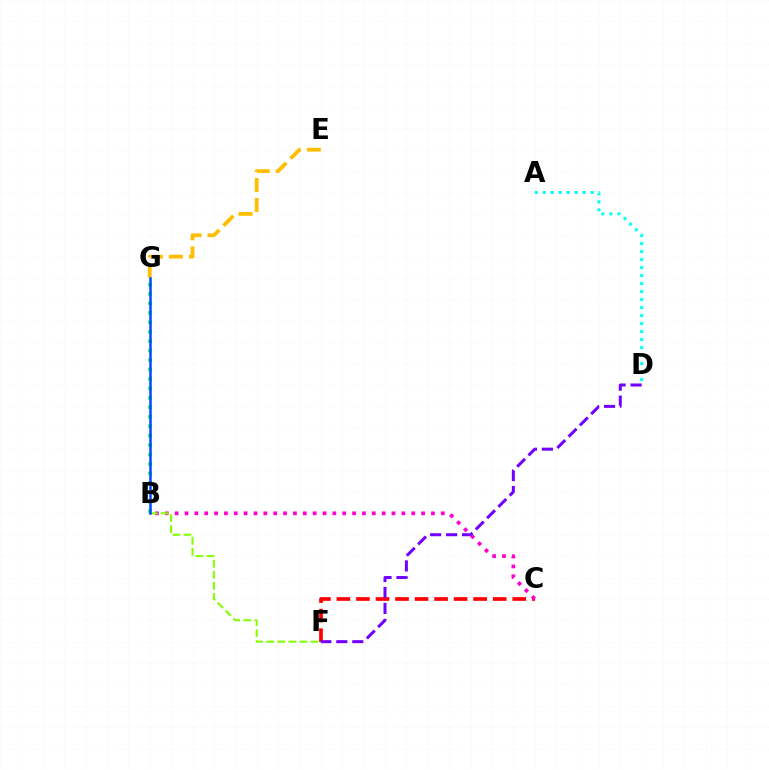{('A', 'D'): [{'color': '#00fff6', 'line_style': 'dotted', 'thickness': 2.17}], ('C', 'F'): [{'color': '#ff0000', 'line_style': 'dashed', 'thickness': 2.65}], ('B', 'G'): [{'color': '#00ff39', 'line_style': 'dotted', 'thickness': 2.57}, {'color': '#004bff', 'line_style': 'solid', 'thickness': 1.8}], ('B', 'C'): [{'color': '#ff00cf', 'line_style': 'dotted', 'thickness': 2.68}], ('B', 'F'): [{'color': '#84ff00', 'line_style': 'dashed', 'thickness': 1.5}], ('D', 'F'): [{'color': '#7200ff', 'line_style': 'dashed', 'thickness': 2.17}], ('E', 'G'): [{'color': '#ffbd00', 'line_style': 'dashed', 'thickness': 2.72}]}